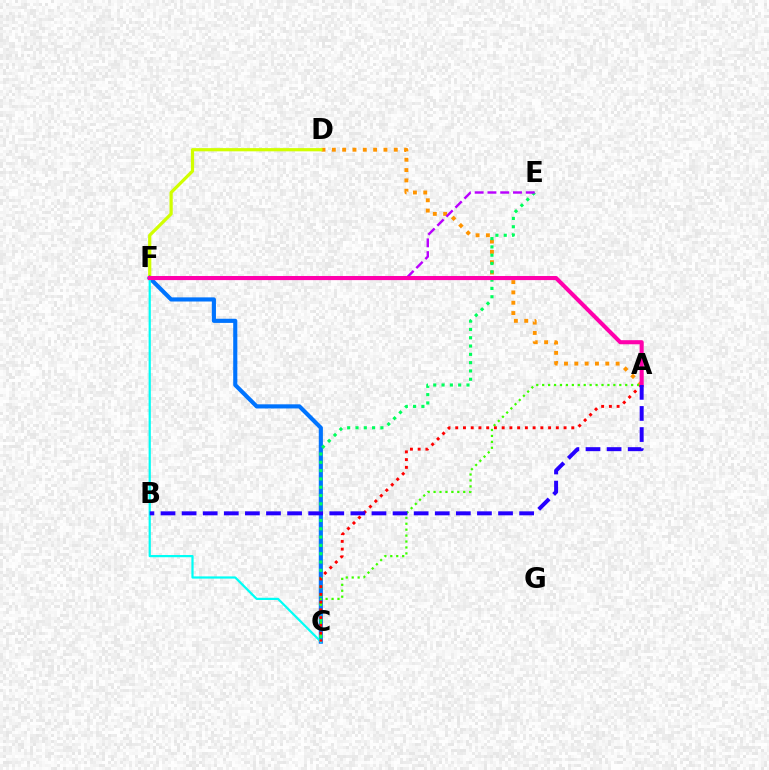{('A', 'D'): [{'color': '#ff9400', 'line_style': 'dotted', 'thickness': 2.8}], ('D', 'F'): [{'color': '#d1ff00', 'line_style': 'solid', 'thickness': 2.31}], ('C', 'F'): [{'color': '#0074ff', 'line_style': 'solid', 'thickness': 2.98}, {'color': '#00fff6', 'line_style': 'solid', 'thickness': 1.6}], ('C', 'E'): [{'color': '#00ff5c', 'line_style': 'dotted', 'thickness': 2.26}], ('E', 'F'): [{'color': '#b900ff', 'line_style': 'dashed', 'thickness': 1.74}], ('A', 'C'): [{'color': '#3dff00', 'line_style': 'dotted', 'thickness': 1.61}, {'color': '#ff0000', 'line_style': 'dotted', 'thickness': 2.1}], ('A', 'F'): [{'color': '#ff00ac', 'line_style': 'solid', 'thickness': 2.94}], ('A', 'B'): [{'color': '#2500ff', 'line_style': 'dashed', 'thickness': 2.87}]}